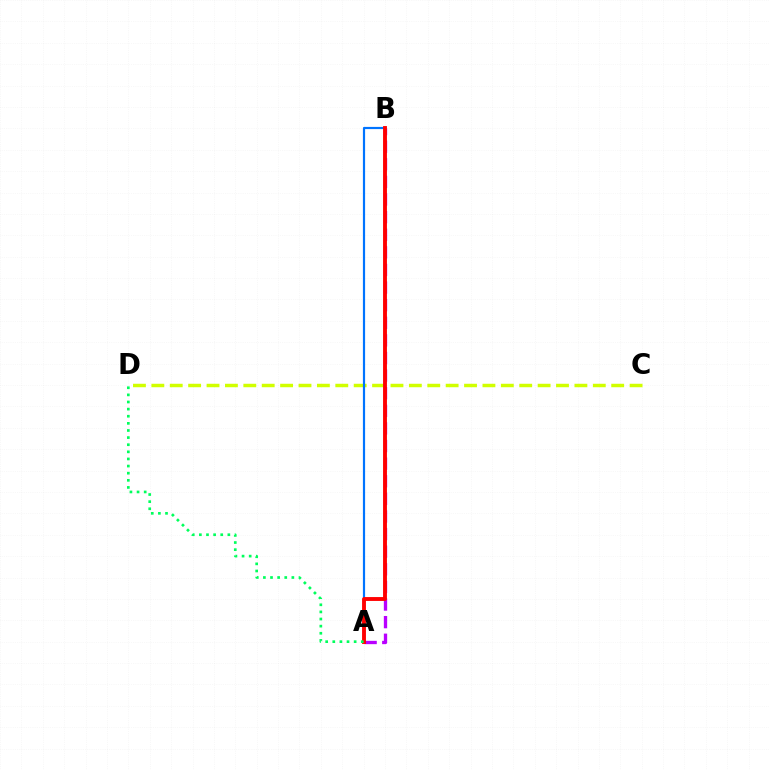{('A', 'B'): [{'color': '#b900ff', 'line_style': 'dashed', 'thickness': 2.39}, {'color': '#0074ff', 'line_style': 'solid', 'thickness': 1.58}, {'color': '#ff0000', 'line_style': 'solid', 'thickness': 2.79}], ('C', 'D'): [{'color': '#d1ff00', 'line_style': 'dashed', 'thickness': 2.5}], ('A', 'D'): [{'color': '#00ff5c', 'line_style': 'dotted', 'thickness': 1.93}]}